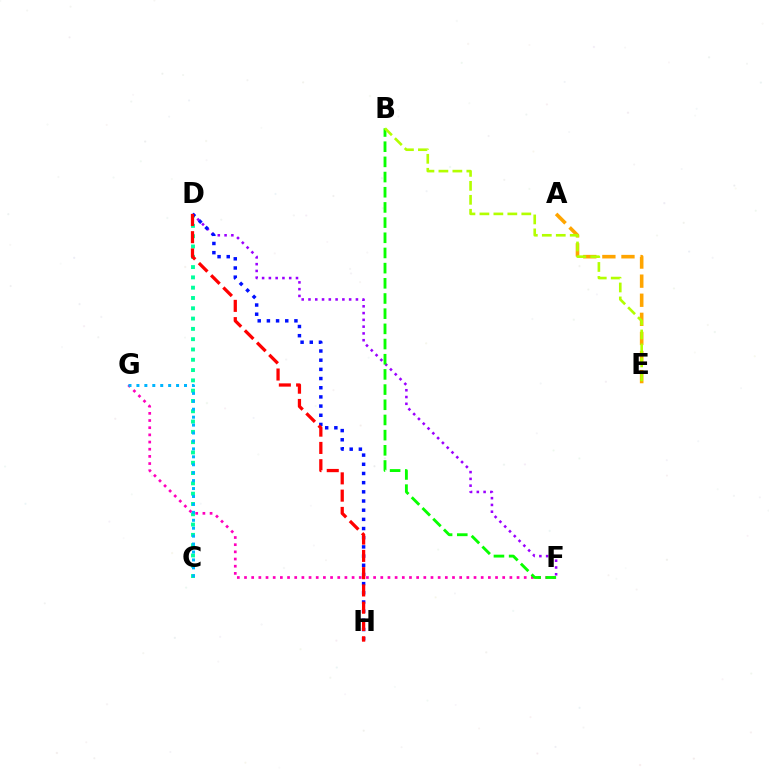{('A', 'E'): [{'color': '#ffa500', 'line_style': 'dashed', 'thickness': 2.59}], ('C', 'D'): [{'color': '#00ff9d', 'line_style': 'dotted', 'thickness': 2.8}], ('D', 'F'): [{'color': '#9b00ff', 'line_style': 'dotted', 'thickness': 1.84}], ('F', 'G'): [{'color': '#ff00bd', 'line_style': 'dotted', 'thickness': 1.95}], ('D', 'H'): [{'color': '#0010ff', 'line_style': 'dotted', 'thickness': 2.49}, {'color': '#ff0000', 'line_style': 'dashed', 'thickness': 2.35}], ('B', 'F'): [{'color': '#08ff00', 'line_style': 'dashed', 'thickness': 2.06}], ('C', 'G'): [{'color': '#00b5ff', 'line_style': 'dotted', 'thickness': 2.15}], ('B', 'E'): [{'color': '#b3ff00', 'line_style': 'dashed', 'thickness': 1.9}]}